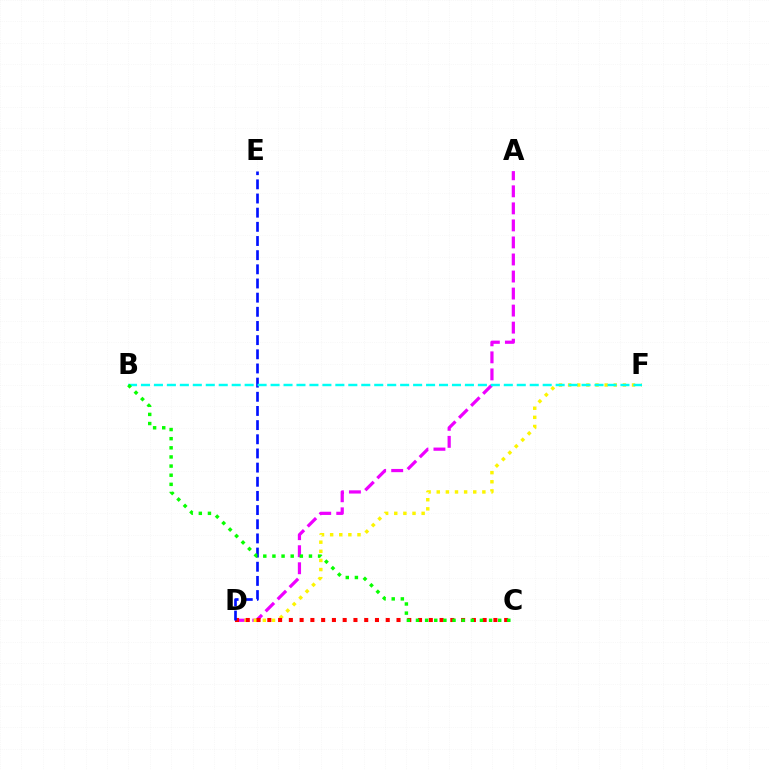{('A', 'D'): [{'color': '#ee00ff', 'line_style': 'dashed', 'thickness': 2.31}], ('D', 'F'): [{'color': '#fcf500', 'line_style': 'dotted', 'thickness': 2.48}], ('C', 'D'): [{'color': '#ff0000', 'line_style': 'dotted', 'thickness': 2.92}], ('D', 'E'): [{'color': '#0010ff', 'line_style': 'dashed', 'thickness': 1.92}], ('B', 'F'): [{'color': '#00fff6', 'line_style': 'dashed', 'thickness': 1.76}], ('B', 'C'): [{'color': '#08ff00', 'line_style': 'dotted', 'thickness': 2.48}]}